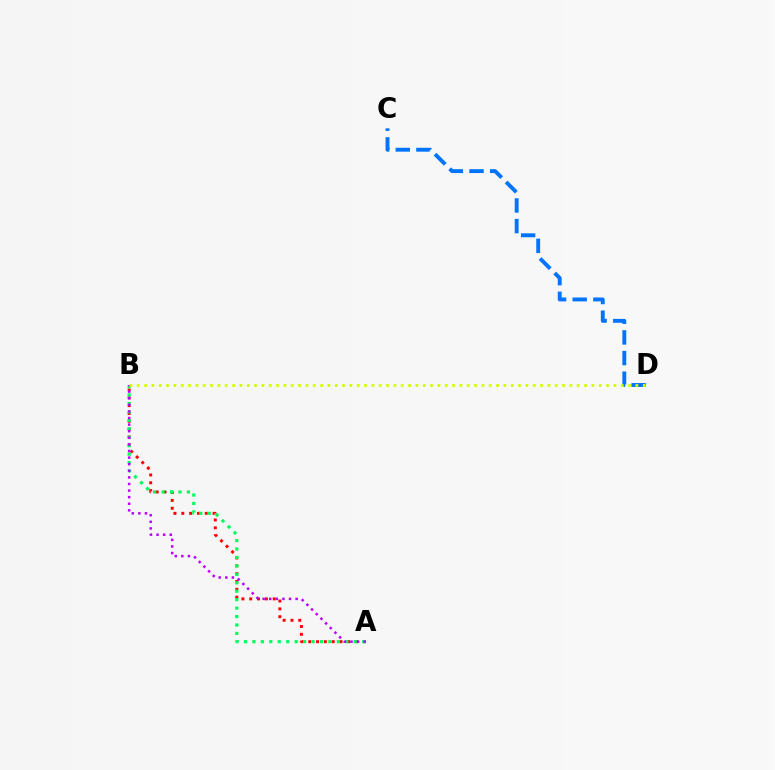{('A', 'B'): [{'color': '#ff0000', 'line_style': 'dotted', 'thickness': 2.13}, {'color': '#00ff5c', 'line_style': 'dotted', 'thickness': 2.29}, {'color': '#b900ff', 'line_style': 'dotted', 'thickness': 1.79}], ('C', 'D'): [{'color': '#0074ff', 'line_style': 'dashed', 'thickness': 2.8}], ('B', 'D'): [{'color': '#d1ff00', 'line_style': 'dotted', 'thickness': 1.99}]}